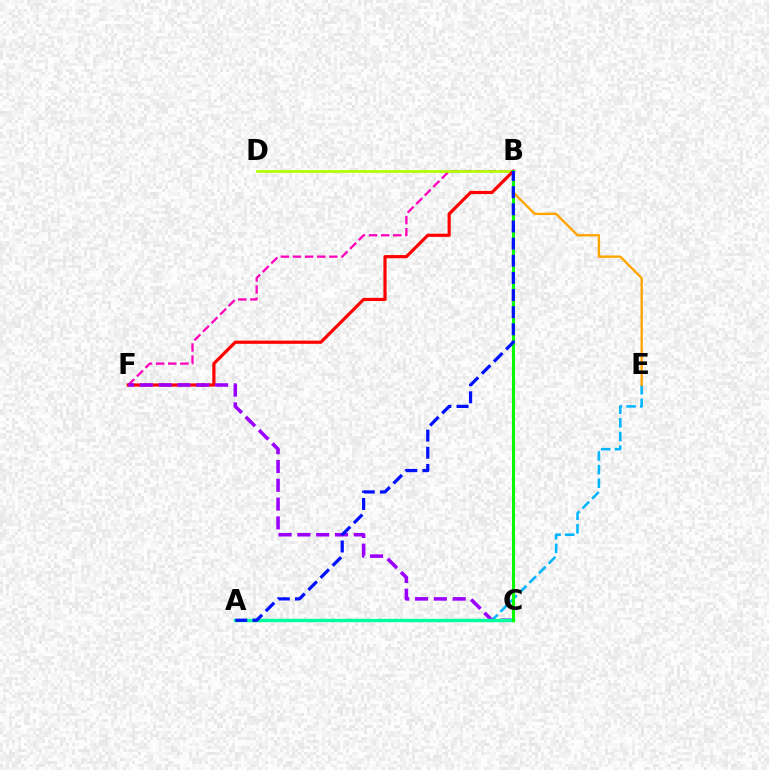{('B', 'F'): [{'color': '#ff00bd', 'line_style': 'dashed', 'thickness': 1.65}, {'color': '#ff0000', 'line_style': 'solid', 'thickness': 2.29}], ('A', 'E'): [{'color': '#00b5ff', 'line_style': 'dashed', 'thickness': 1.85}], ('B', 'E'): [{'color': '#ffa500', 'line_style': 'solid', 'thickness': 1.71}], ('B', 'D'): [{'color': '#b3ff00', 'line_style': 'solid', 'thickness': 1.97}], ('C', 'F'): [{'color': '#9b00ff', 'line_style': 'dashed', 'thickness': 2.56}], ('A', 'C'): [{'color': '#00ff9d', 'line_style': 'solid', 'thickness': 2.45}], ('B', 'C'): [{'color': '#08ff00', 'line_style': 'solid', 'thickness': 2.2}], ('A', 'B'): [{'color': '#0010ff', 'line_style': 'dashed', 'thickness': 2.33}]}